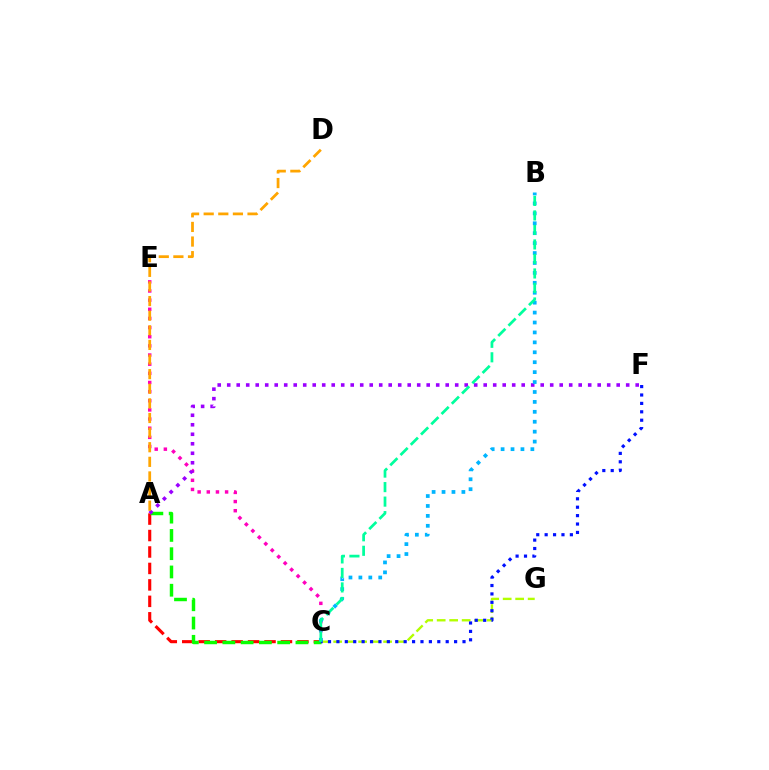{('A', 'C'): [{'color': '#ff0000', 'line_style': 'dashed', 'thickness': 2.24}, {'color': '#08ff00', 'line_style': 'dashed', 'thickness': 2.48}], ('C', 'G'): [{'color': '#b3ff00', 'line_style': 'dashed', 'thickness': 1.7}], ('C', 'E'): [{'color': '#ff00bd', 'line_style': 'dotted', 'thickness': 2.49}], ('C', 'F'): [{'color': '#0010ff', 'line_style': 'dotted', 'thickness': 2.28}], ('A', 'F'): [{'color': '#9b00ff', 'line_style': 'dotted', 'thickness': 2.58}], ('B', 'C'): [{'color': '#00b5ff', 'line_style': 'dotted', 'thickness': 2.7}, {'color': '#00ff9d', 'line_style': 'dashed', 'thickness': 1.97}], ('A', 'D'): [{'color': '#ffa500', 'line_style': 'dashed', 'thickness': 1.99}]}